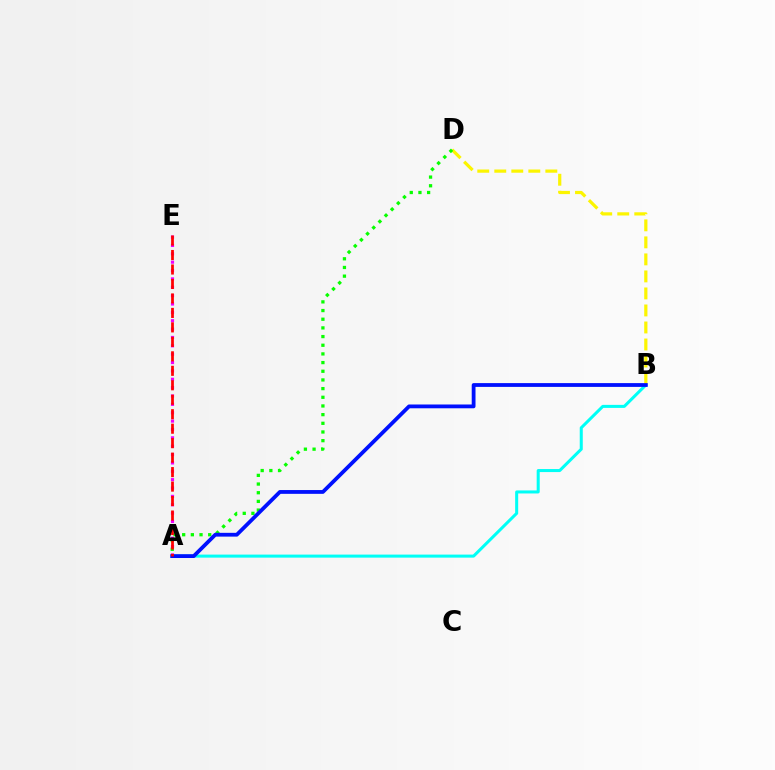{('A', 'B'): [{'color': '#00fff6', 'line_style': 'solid', 'thickness': 2.18}, {'color': '#0010ff', 'line_style': 'solid', 'thickness': 2.73}], ('B', 'D'): [{'color': '#fcf500', 'line_style': 'dashed', 'thickness': 2.31}], ('A', 'E'): [{'color': '#ee00ff', 'line_style': 'dotted', 'thickness': 2.27}, {'color': '#ff0000', 'line_style': 'dashed', 'thickness': 1.97}], ('A', 'D'): [{'color': '#08ff00', 'line_style': 'dotted', 'thickness': 2.36}]}